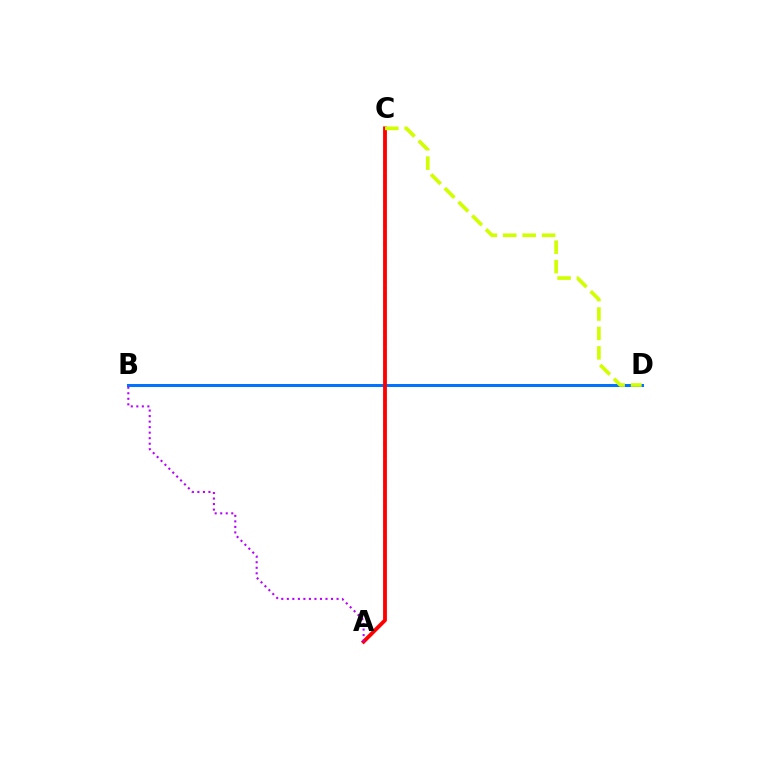{('A', 'C'): [{'color': '#00ff5c', 'line_style': 'dotted', 'thickness': 1.69}, {'color': '#ff0000', 'line_style': 'solid', 'thickness': 2.75}], ('B', 'D'): [{'color': '#0074ff', 'line_style': 'solid', 'thickness': 2.15}], ('A', 'B'): [{'color': '#b900ff', 'line_style': 'dotted', 'thickness': 1.5}], ('C', 'D'): [{'color': '#d1ff00', 'line_style': 'dashed', 'thickness': 2.64}]}